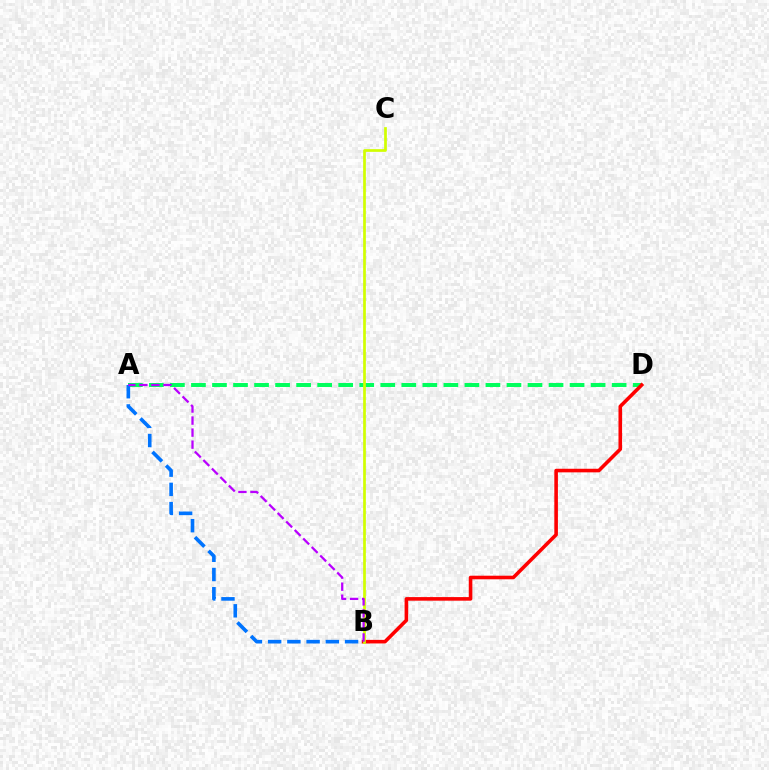{('A', 'D'): [{'color': '#00ff5c', 'line_style': 'dashed', 'thickness': 2.86}], ('B', 'D'): [{'color': '#ff0000', 'line_style': 'solid', 'thickness': 2.58}], ('B', 'C'): [{'color': '#d1ff00', 'line_style': 'solid', 'thickness': 1.95}], ('A', 'B'): [{'color': '#0074ff', 'line_style': 'dashed', 'thickness': 2.61}, {'color': '#b900ff', 'line_style': 'dashed', 'thickness': 1.63}]}